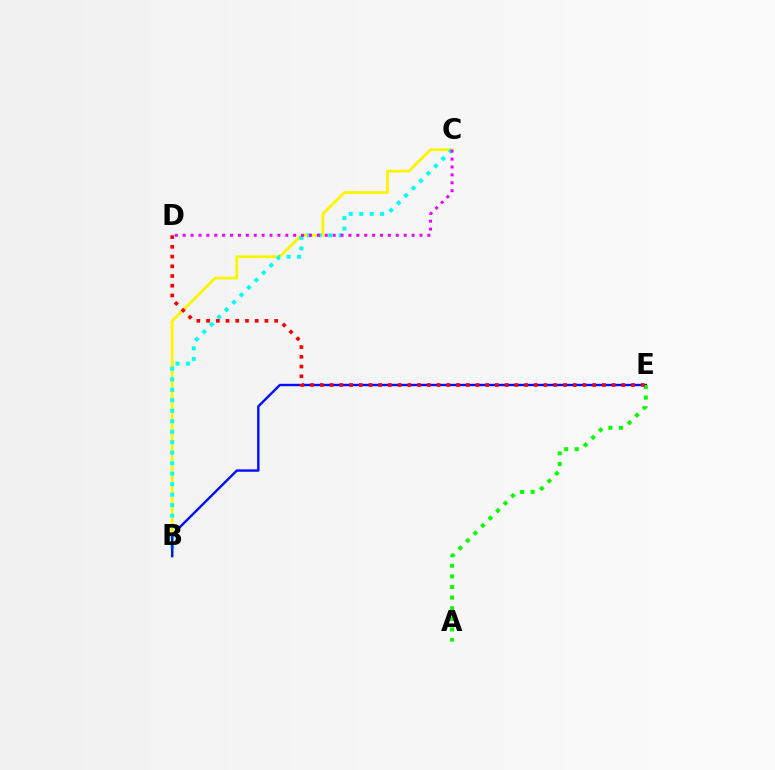{('B', 'C'): [{'color': '#fcf500', 'line_style': 'solid', 'thickness': 2.02}, {'color': '#00fff6', 'line_style': 'dotted', 'thickness': 2.85}], ('B', 'E'): [{'color': '#0010ff', 'line_style': 'solid', 'thickness': 1.73}], ('A', 'E'): [{'color': '#08ff00', 'line_style': 'dotted', 'thickness': 2.88}], ('D', 'E'): [{'color': '#ff0000', 'line_style': 'dotted', 'thickness': 2.64}], ('C', 'D'): [{'color': '#ee00ff', 'line_style': 'dotted', 'thickness': 2.14}]}